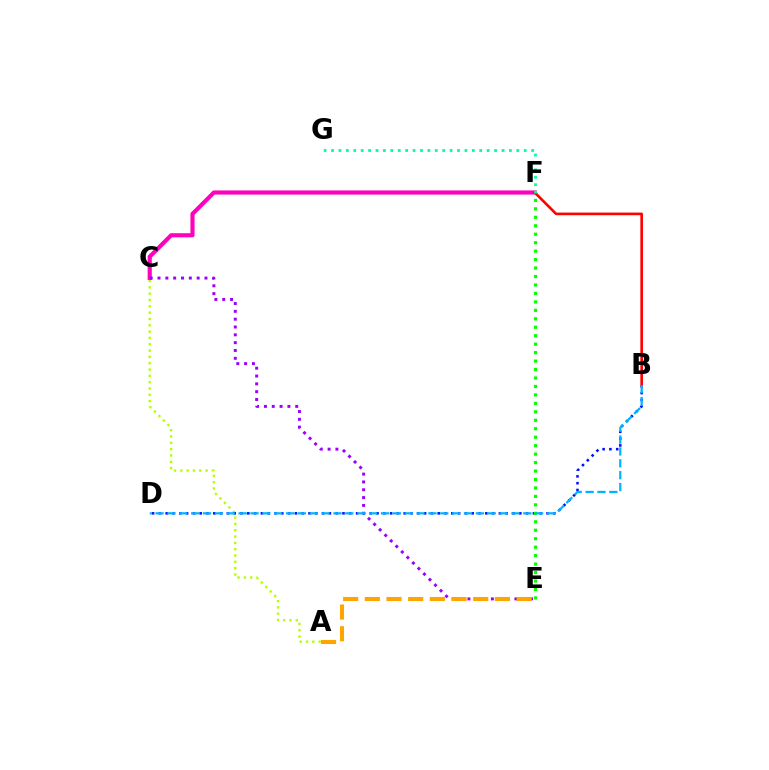{('C', 'F'): [{'color': '#ff00bd', 'line_style': 'solid', 'thickness': 2.98}], ('A', 'C'): [{'color': '#b3ff00', 'line_style': 'dotted', 'thickness': 1.72}], ('B', 'D'): [{'color': '#0010ff', 'line_style': 'dotted', 'thickness': 1.85}, {'color': '#00b5ff', 'line_style': 'dashed', 'thickness': 1.61}], ('C', 'E'): [{'color': '#9b00ff', 'line_style': 'dotted', 'thickness': 2.13}], ('B', 'F'): [{'color': '#ff0000', 'line_style': 'solid', 'thickness': 1.89}], ('E', 'F'): [{'color': '#08ff00', 'line_style': 'dotted', 'thickness': 2.3}], ('F', 'G'): [{'color': '#00ff9d', 'line_style': 'dotted', 'thickness': 2.01}], ('A', 'E'): [{'color': '#ffa500', 'line_style': 'dashed', 'thickness': 2.95}]}